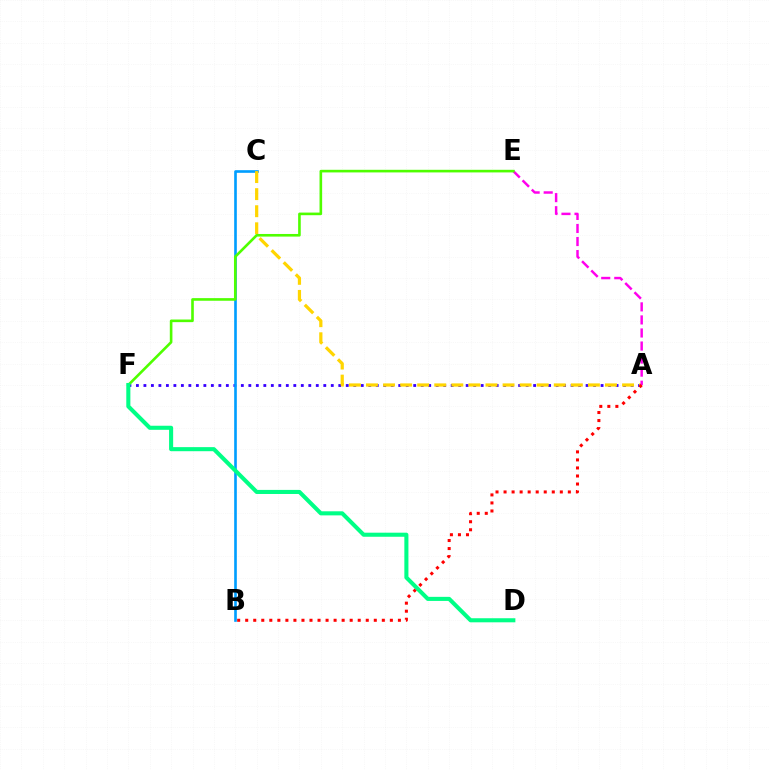{('A', 'F'): [{'color': '#3700ff', 'line_style': 'dotted', 'thickness': 2.04}], ('B', 'C'): [{'color': '#009eff', 'line_style': 'solid', 'thickness': 1.9}], ('A', 'C'): [{'color': '#ffd500', 'line_style': 'dashed', 'thickness': 2.32}], ('A', 'E'): [{'color': '#ff00ed', 'line_style': 'dashed', 'thickness': 1.77}], ('A', 'B'): [{'color': '#ff0000', 'line_style': 'dotted', 'thickness': 2.18}], ('E', 'F'): [{'color': '#4fff00', 'line_style': 'solid', 'thickness': 1.89}], ('D', 'F'): [{'color': '#00ff86', 'line_style': 'solid', 'thickness': 2.93}]}